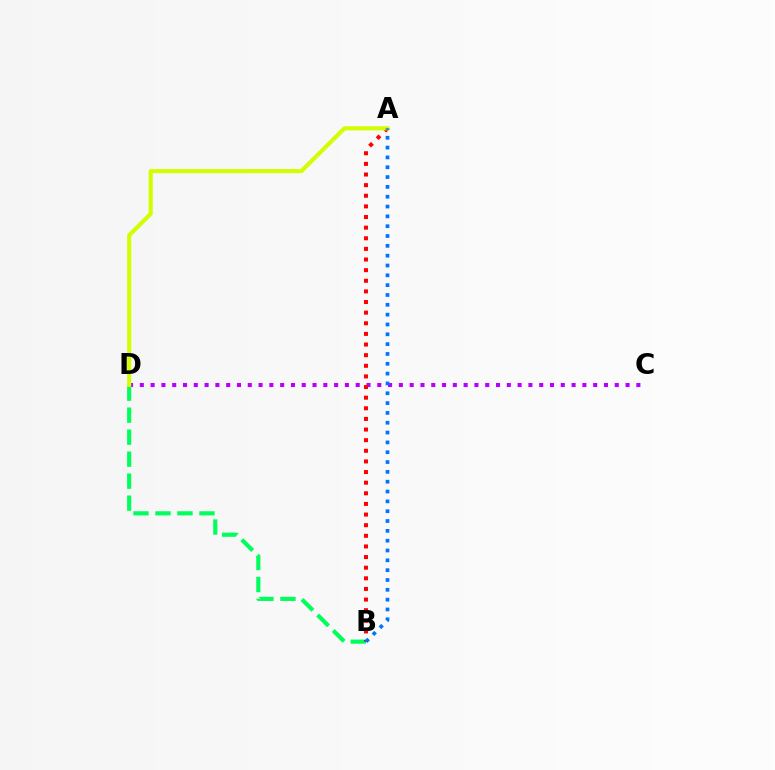{('B', 'D'): [{'color': '#00ff5c', 'line_style': 'dashed', 'thickness': 2.99}], ('C', 'D'): [{'color': '#b900ff', 'line_style': 'dotted', 'thickness': 2.93}], ('A', 'B'): [{'color': '#ff0000', 'line_style': 'dotted', 'thickness': 2.89}, {'color': '#0074ff', 'line_style': 'dotted', 'thickness': 2.67}], ('A', 'D'): [{'color': '#d1ff00', 'line_style': 'solid', 'thickness': 2.96}]}